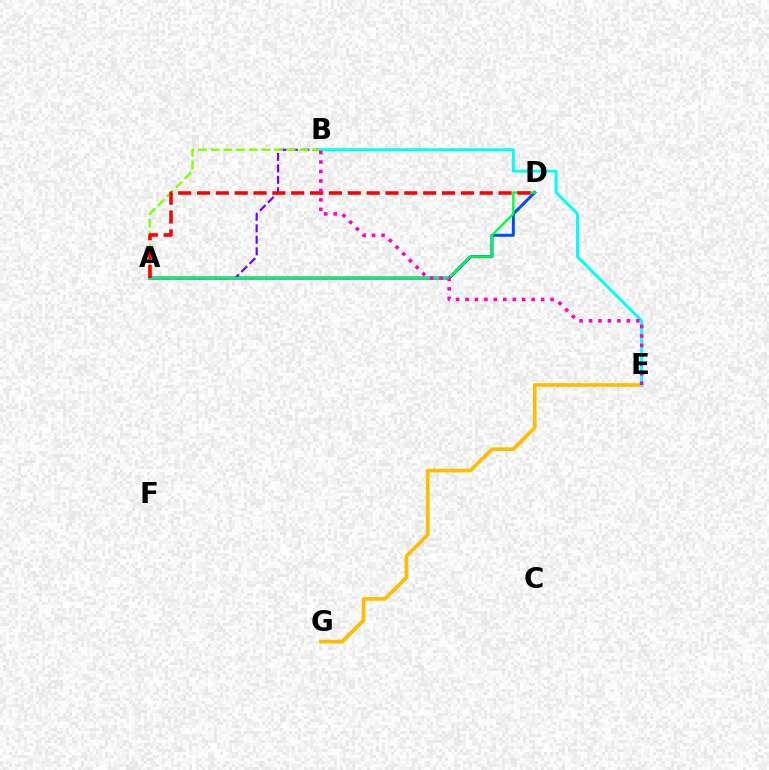{('A', 'B'): [{'color': '#7200ff', 'line_style': 'dashed', 'thickness': 1.56}, {'color': '#84ff00', 'line_style': 'dashed', 'thickness': 1.72}], ('A', 'D'): [{'color': '#004bff', 'line_style': 'solid', 'thickness': 2.15}, {'color': '#00ff39', 'line_style': 'solid', 'thickness': 1.68}, {'color': '#ff0000', 'line_style': 'dashed', 'thickness': 2.56}], ('E', 'G'): [{'color': '#ffbd00', 'line_style': 'solid', 'thickness': 2.62}], ('B', 'E'): [{'color': '#00fff6', 'line_style': 'solid', 'thickness': 2.11}, {'color': '#ff00cf', 'line_style': 'dotted', 'thickness': 2.57}]}